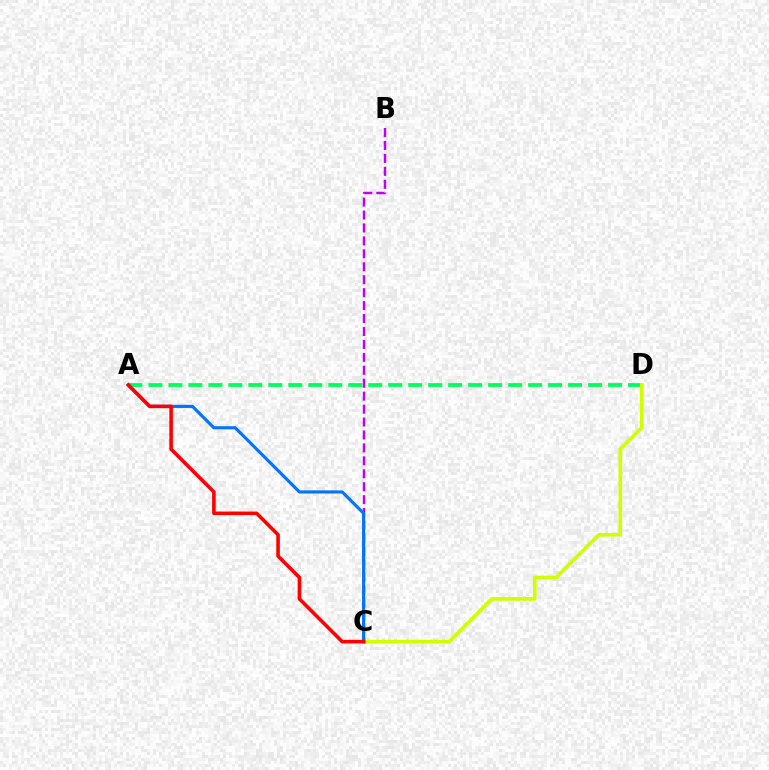{('A', 'D'): [{'color': '#00ff5c', 'line_style': 'dashed', 'thickness': 2.71}], ('B', 'C'): [{'color': '#b900ff', 'line_style': 'dashed', 'thickness': 1.76}], ('C', 'D'): [{'color': '#d1ff00', 'line_style': 'solid', 'thickness': 2.61}], ('A', 'C'): [{'color': '#0074ff', 'line_style': 'solid', 'thickness': 2.25}, {'color': '#ff0000', 'line_style': 'solid', 'thickness': 2.57}]}